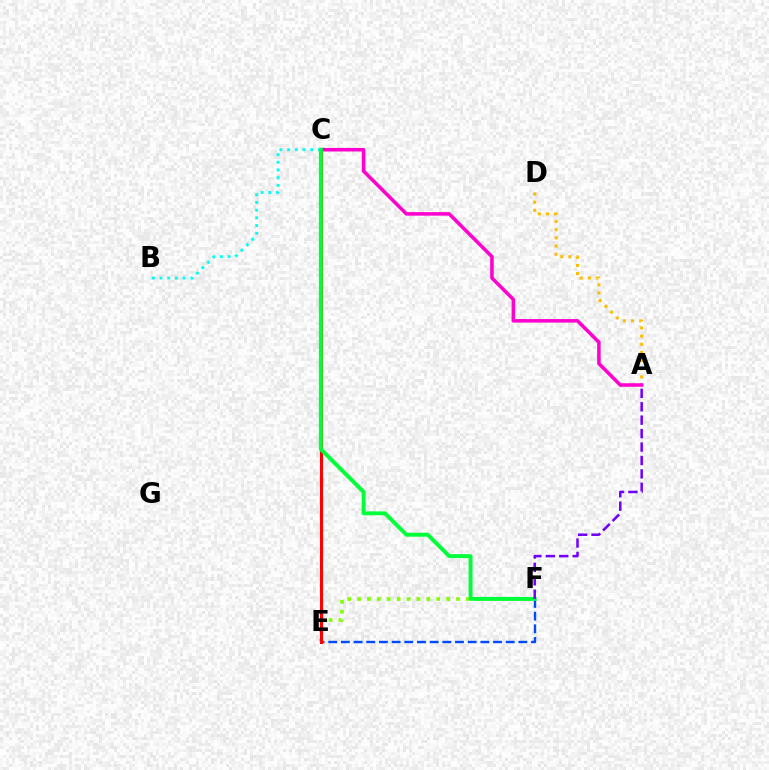{('E', 'F'): [{'color': '#004bff', 'line_style': 'dashed', 'thickness': 1.72}, {'color': '#84ff00', 'line_style': 'dotted', 'thickness': 2.69}], ('C', 'E'): [{'color': '#ff0000', 'line_style': 'solid', 'thickness': 2.21}], ('B', 'C'): [{'color': '#00fff6', 'line_style': 'dotted', 'thickness': 2.09}], ('A', 'D'): [{'color': '#ffbd00', 'line_style': 'dotted', 'thickness': 2.22}], ('A', 'C'): [{'color': '#ff00cf', 'line_style': 'solid', 'thickness': 2.54}], ('C', 'F'): [{'color': '#00ff39', 'line_style': 'solid', 'thickness': 2.82}], ('A', 'F'): [{'color': '#7200ff', 'line_style': 'dashed', 'thickness': 1.82}]}